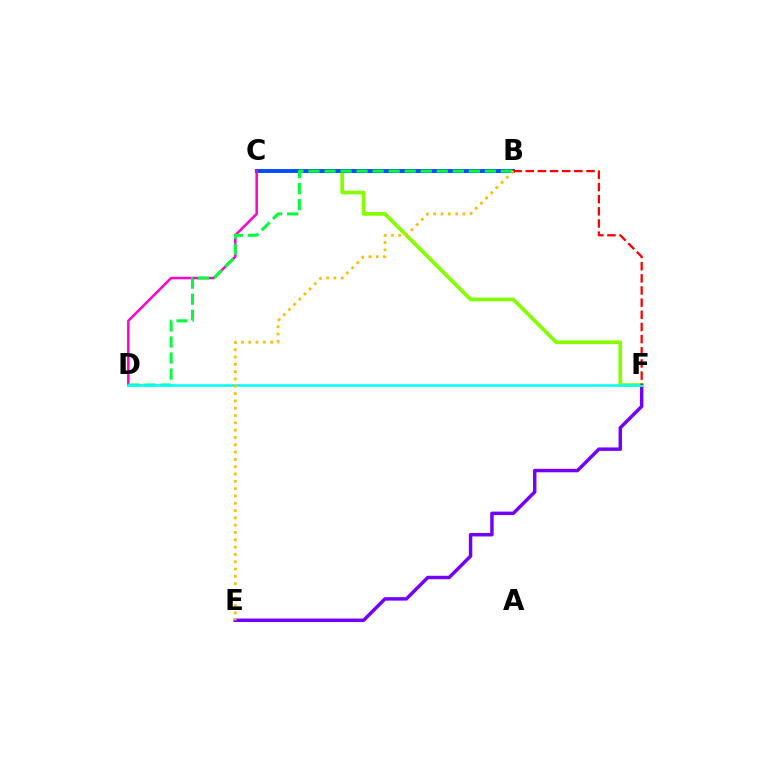{('E', 'F'): [{'color': '#7200ff', 'line_style': 'solid', 'thickness': 2.48}], ('C', 'F'): [{'color': '#84ff00', 'line_style': 'solid', 'thickness': 2.67}], ('B', 'C'): [{'color': '#004bff', 'line_style': 'solid', 'thickness': 2.8}], ('C', 'D'): [{'color': '#ff00cf', 'line_style': 'solid', 'thickness': 1.79}], ('B', 'D'): [{'color': '#00ff39', 'line_style': 'dashed', 'thickness': 2.18}], ('D', 'F'): [{'color': '#00fff6', 'line_style': 'solid', 'thickness': 1.85}], ('B', 'F'): [{'color': '#ff0000', 'line_style': 'dashed', 'thickness': 1.65}], ('B', 'E'): [{'color': '#ffbd00', 'line_style': 'dotted', 'thickness': 1.99}]}